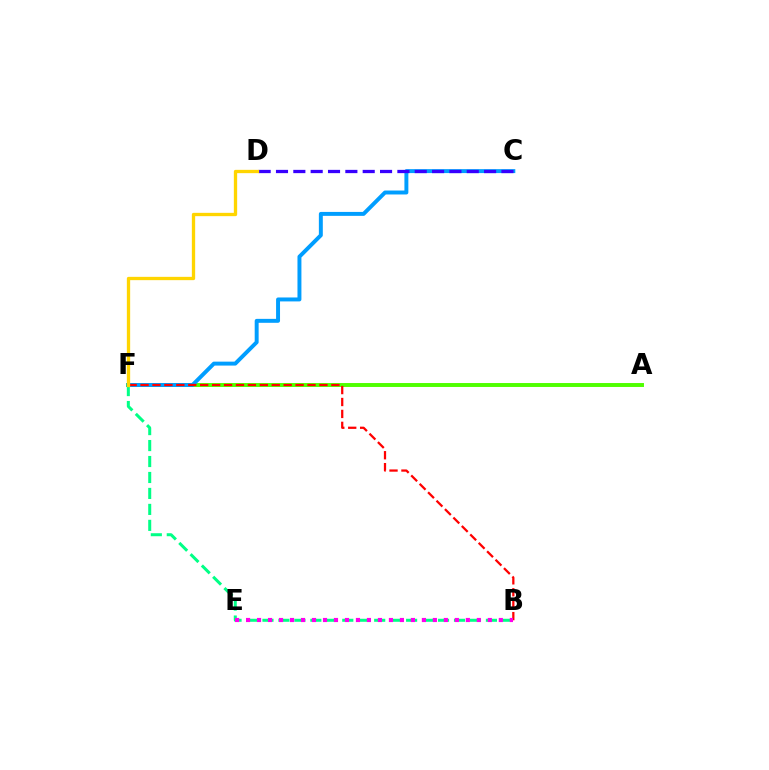{('A', 'F'): [{'color': '#4fff00', 'line_style': 'solid', 'thickness': 2.83}], ('C', 'F'): [{'color': '#009eff', 'line_style': 'solid', 'thickness': 2.84}], ('B', 'F'): [{'color': '#ff0000', 'line_style': 'dashed', 'thickness': 1.62}, {'color': '#00ff86', 'line_style': 'dashed', 'thickness': 2.17}], ('C', 'D'): [{'color': '#3700ff', 'line_style': 'dashed', 'thickness': 2.36}], ('B', 'E'): [{'color': '#ff00ed', 'line_style': 'dotted', 'thickness': 2.99}], ('D', 'F'): [{'color': '#ffd500', 'line_style': 'solid', 'thickness': 2.38}]}